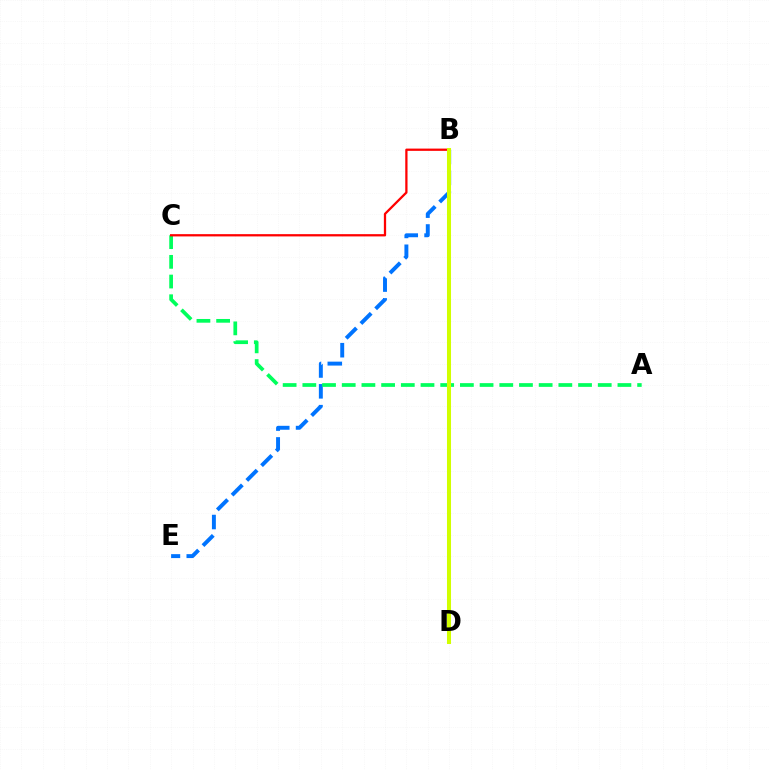{('B', 'D'): [{'color': '#b900ff', 'line_style': 'dashed', 'thickness': 1.56}, {'color': '#d1ff00', 'line_style': 'solid', 'thickness': 2.91}], ('B', 'E'): [{'color': '#0074ff', 'line_style': 'dashed', 'thickness': 2.83}], ('A', 'C'): [{'color': '#00ff5c', 'line_style': 'dashed', 'thickness': 2.68}], ('B', 'C'): [{'color': '#ff0000', 'line_style': 'solid', 'thickness': 1.63}]}